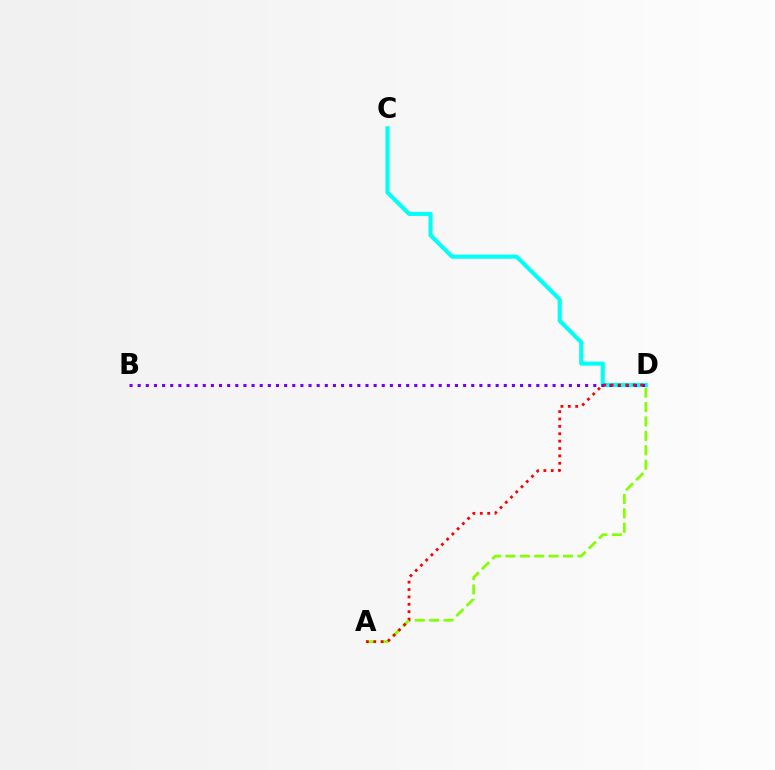{('C', 'D'): [{'color': '#00fff6', 'line_style': 'solid', 'thickness': 2.95}], ('B', 'D'): [{'color': '#7200ff', 'line_style': 'dotted', 'thickness': 2.21}], ('A', 'D'): [{'color': '#84ff00', 'line_style': 'dashed', 'thickness': 1.96}, {'color': '#ff0000', 'line_style': 'dotted', 'thickness': 2.01}]}